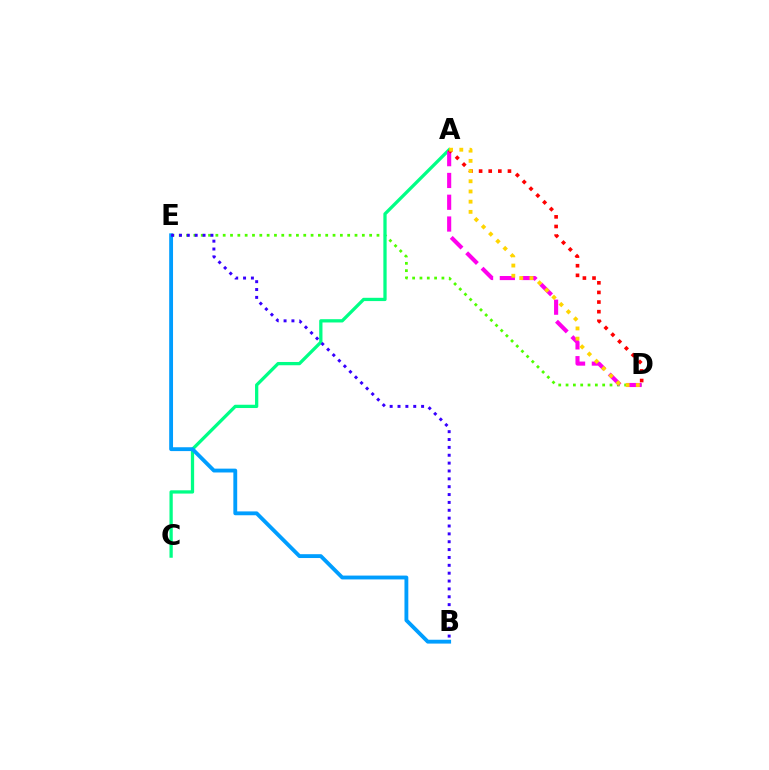{('D', 'E'): [{'color': '#4fff00', 'line_style': 'dotted', 'thickness': 1.99}], ('A', 'C'): [{'color': '#00ff86', 'line_style': 'solid', 'thickness': 2.36}], ('A', 'D'): [{'color': '#ff00ed', 'line_style': 'dashed', 'thickness': 2.96}, {'color': '#ff0000', 'line_style': 'dotted', 'thickness': 2.61}, {'color': '#ffd500', 'line_style': 'dotted', 'thickness': 2.77}], ('B', 'E'): [{'color': '#009eff', 'line_style': 'solid', 'thickness': 2.77}, {'color': '#3700ff', 'line_style': 'dotted', 'thickness': 2.14}]}